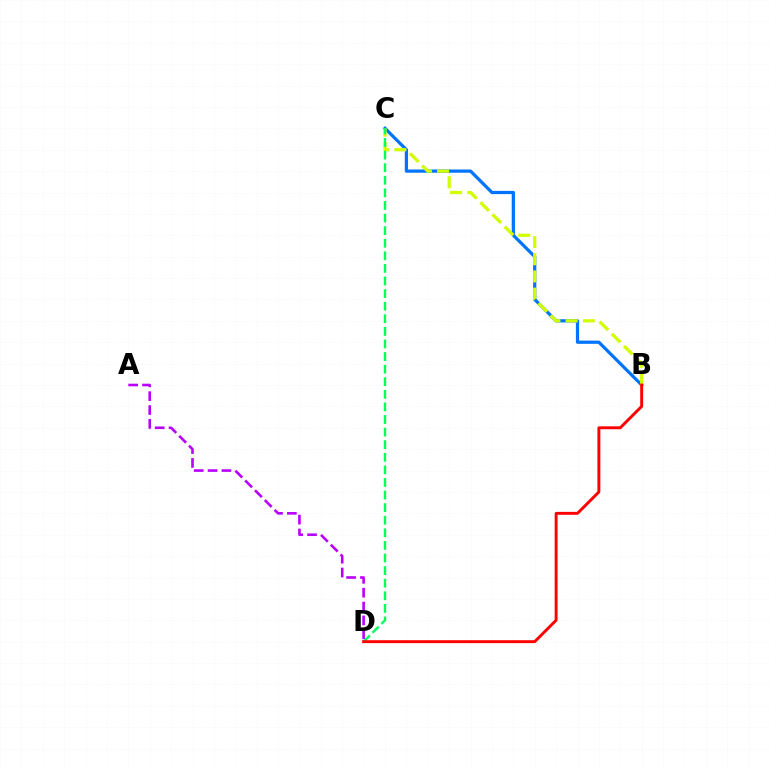{('B', 'C'): [{'color': '#0074ff', 'line_style': 'solid', 'thickness': 2.32}, {'color': '#d1ff00', 'line_style': 'dashed', 'thickness': 2.34}], ('A', 'D'): [{'color': '#b900ff', 'line_style': 'dashed', 'thickness': 1.88}], ('C', 'D'): [{'color': '#00ff5c', 'line_style': 'dashed', 'thickness': 1.71}], ('B', 'D'): [{'color': '#ff0000', 'line_style': 'solid', 'thickness': 2.1}]}